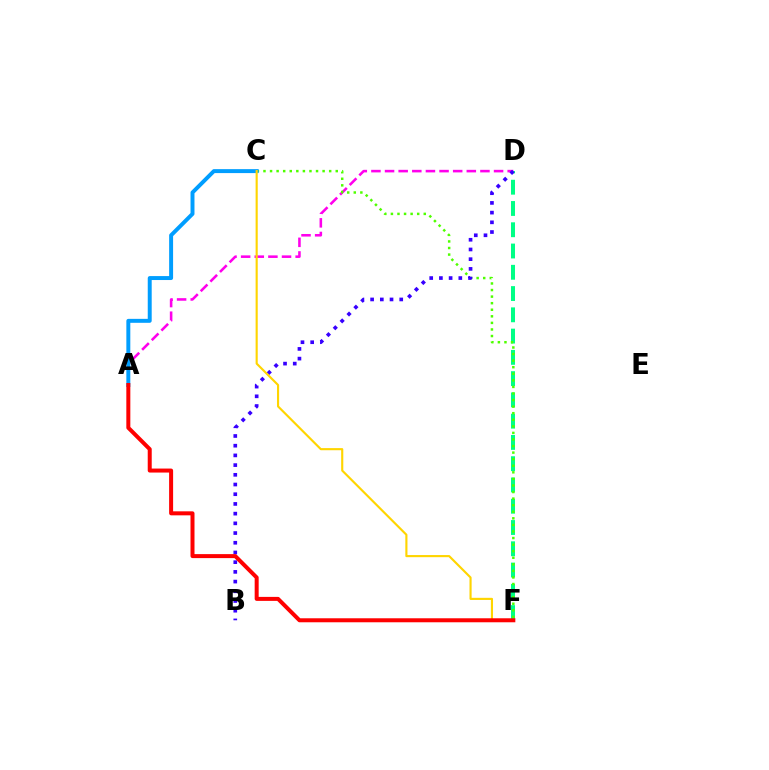{('A', 'D'): [{'color': '#ff00ed', 'line_style': 'dashed', 'thickness': 1.85}], ('D', 'F'): [{'color': '#00ff86', 'line_style': 'dashed', 'thickness': 2.89}], ('C', 'F'): [{'color': '#4fff00', 'line_style': 'dotted', 'thickness': 1.79}, {'color': '#ffd500', 'line_style': 'solid', 'thickness': 1.54}], ('A', 'C'): [{'color': '#009eff', 'line_style': 'solid', 'thickness': 2.85}], ('B', 'D'): [{'color': '#3700ff', 'line_style': 'dotted', 'thickness': 2.64}], ('A', 'F'): [{'color': '#ff0000', 'line_style': 'solid', 'thickness': 2.88}]}